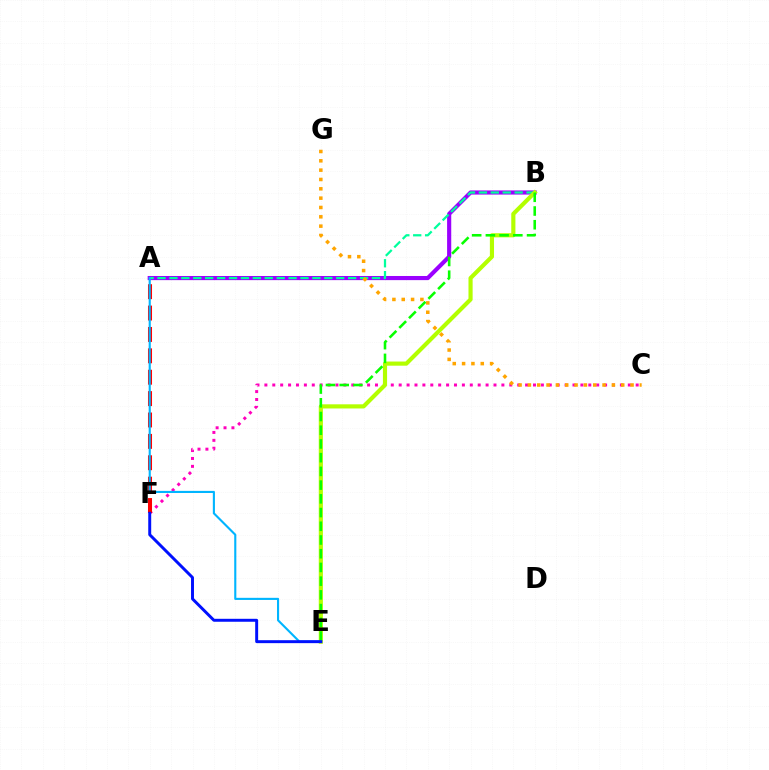{('C', 'F'): [{'color': '#ff00bd', 'line_style': 'dotted', 'thickness': 2.15}], ('A', 'B'): [{'color': '#9b00ff', 'line_style': 'solid', 'thickness': 2.98}, {'color': '#00ff9d', 'line_style': 'dashed', 'thickness': 1.62}], ('A', 'F'): [{'color': '#ff0000', 'line_style': 'dashed', 'thickness': 2.91}], ('B', 'E'): [{'color': '#b3ff00', 'line_style': 'solid', 'thickness': 2.99}, {'color': '#08ff00', 'line_style': 'dashed', 'thickness': 1.86}], ('A', 'E'): [{'color': '#00b5ff', 'line_style': 'solid', 'thickness': 1.53}], ('E', 'F'): [{'color': '#0010ff', 'line_style': 'solid', 'thickness': 2.13}], ('C', 'G'): [{'color': '#ffa500', 'line_style': 'dotted', 'thickness': 2.54}]}